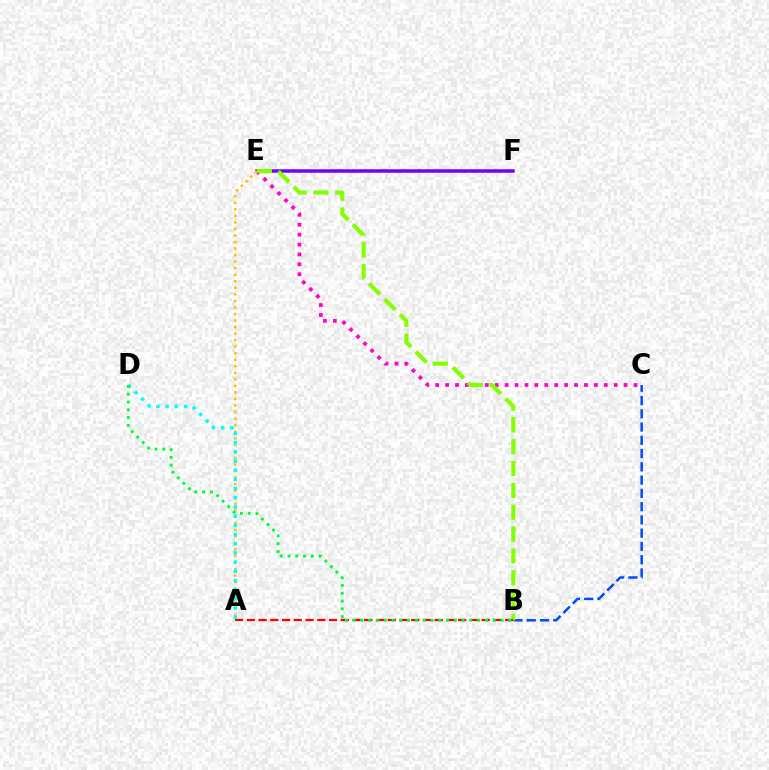{('C', 'E'): [{'color': '#ff00cf', 'line_style': 'dotted', 'thickness': 2.69}], ('B', 'C'): [{'color': '#004bff', 'line_style': 'dashed', 'thickness': 1.8}], ('E', 'F'): [{'color': '#7200ff', 'line_style': 'solid', 'thickness': 2.53}], ('B', 'E'): [{'color': '#84ff00', 'line_style': 'dashed', 'thickness': 2.97}], ('A', 'E'): [{'color': '#ffbd00', 'line_style': 'dotted', 'thickness': 1.78}], ('A', 'B'): [{'color': '#ff0000', 'line_style': 'dashed', 'thickness': 1.6}], ('A', 'D'): [{'color': '#00fff6', 'line_style': 'dotted', 'thickness': 2.5}], ('B', 'D'): [{'color': '#00ff39', 'line_style': 'dotted', 'thickness': 2.11}]}